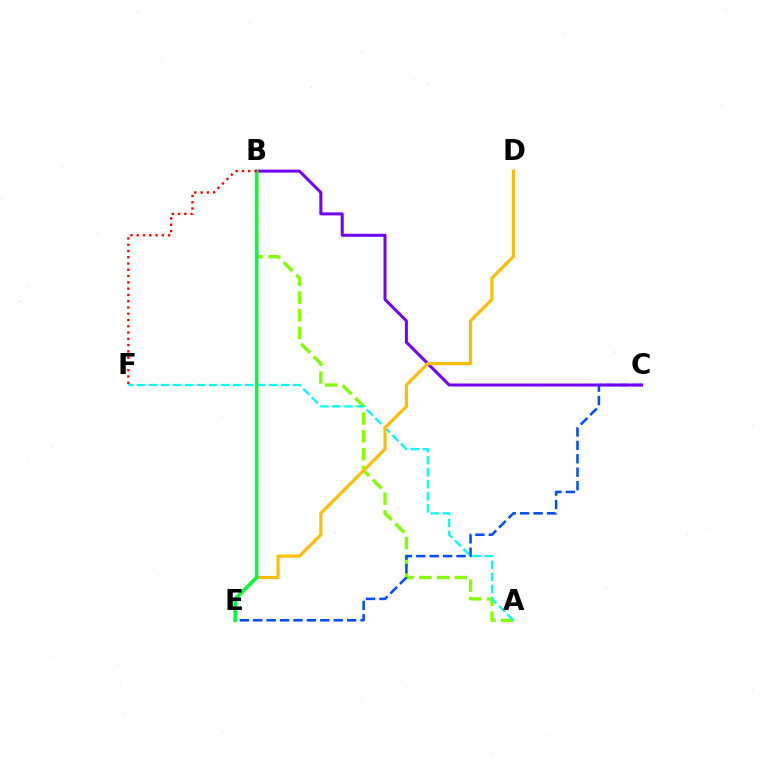{('A', 'B'): [{'color': '#84ff00', 'line_style': 'dashed', 'thickness': 2.42}], ('C', 'E'): [{'color': '#004bff', 'line_style': 'dashed', 'thickness': 1.82}], ('A', 'F'): [{'color': '#00fff6', 'line_style': 'dashed', 'thickness': 1.63}], ('B', 'C'): [{'color': '#7200ff', 'line_style': 'solid', 'thickness': 2.17}], ('D', 'E'): [{'color': '#ffbd00', 'line_style': 'solid', 'thickness': 2.26}], ('B', 'E'): [{'color': '#ff00cf', 'line_style': 'dotted', 'thickness': 2.07}, {'color': '#00ff39', 'line_style': 'solid', 'thickness': 2.54}], ('B', 'F'): [{'color': '#ff0000', 'line_style': 'dotted', 'thickness': 1.7}]}